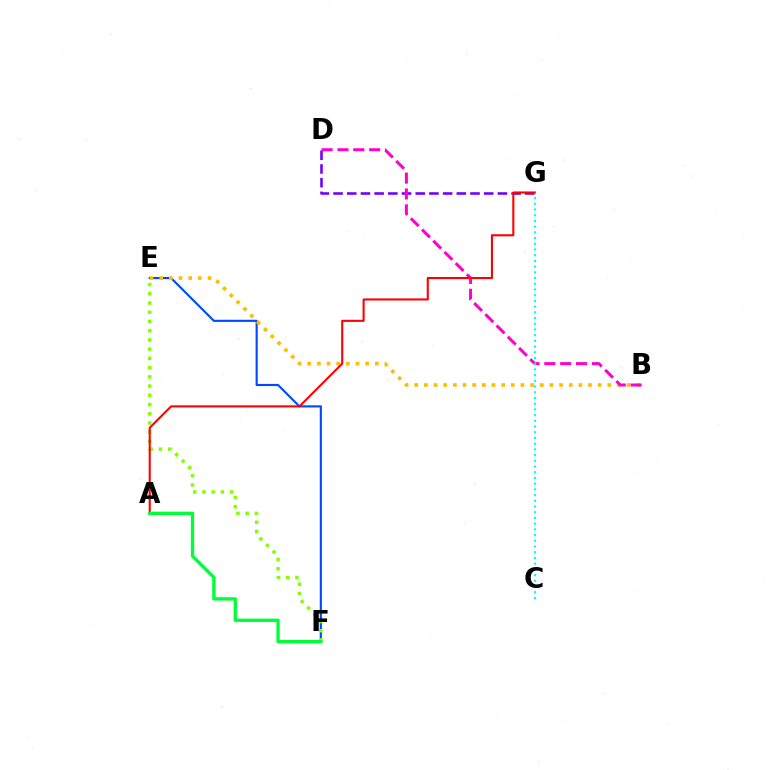{('E', 'F'): [{'color': '#004bff', 'line_style': 'solid', 'thickness': 1.54}, {'color': '#84ff00', 'line_style': 'dotted', 'thickness': 2.51}], ('D', 'G'): [{'color': '#7200ff', 'line_style': 'dashed', 'thickness': 1.86}], ('B', 'E'): [{'color': '#ffbd00', 'line_style': 'dotted', 'thickness': 2.62}], ('B', 'D'): [{'color': '#ff00cf', 'line_style': 'dashed', 'thickness': 2.15}], ('C', 'G'): [{'color': '#00fff6', 'line_style': 'dotted', 'thickness': 1.55}], ('A', 'G'): [{'color': '#ff0000', 'line_style': 'solid', 'thickness': 1.51}], ('A', 'F'): [{'color': '#00ff39', 'line_style': 'solid', 'thickness': 2.39}]}